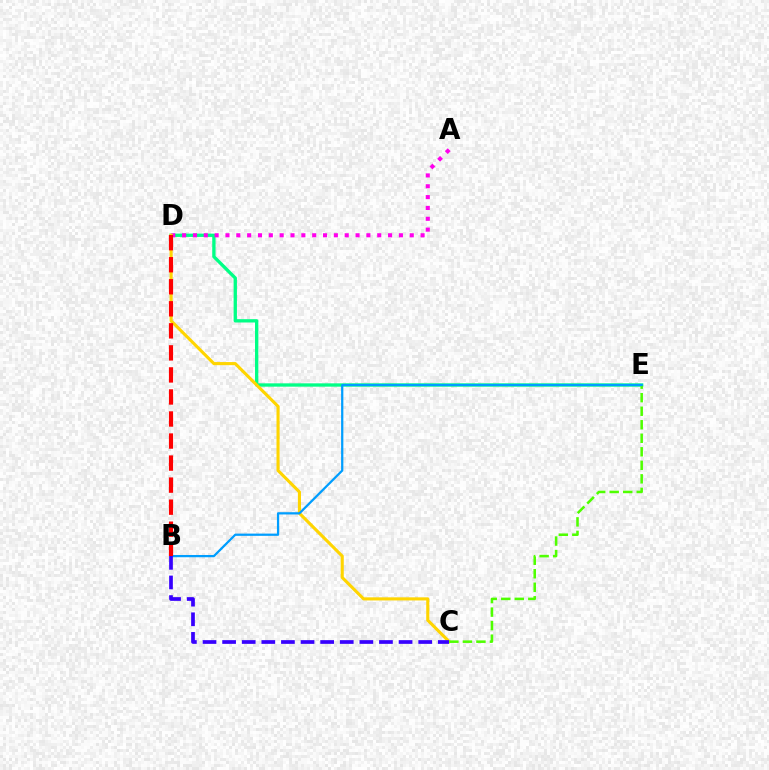{('D', 'E'): [{'color': '#00ff86', 'line_style': 'solid', 'thickness': 2.39}], ('A', 'D'): [{'color': '#ff00ed', 'line_style': 'dotted', 'thickness': 2.95}], ('C', 'D'): [{'color': '#ffd500', 'line_style': 'solid', 'thickness': 2.24}], ('C', 'E'): [{'color': '#4fff00', 'line_style': 'dashed', 'thickness': 1.84}], ('B', 'E'): [{'color': '#009eff', 'line_style': 'solid', 'thickness': 1.62}], ('B', 'C'): [{'color': '#3700ff', 'line_style': 'dashed', 'thickness': 2.66}], ('B', 'D'): [{'color': '#ff0000', 'line_style': 'dashed', 'thickness': 2.99}]}